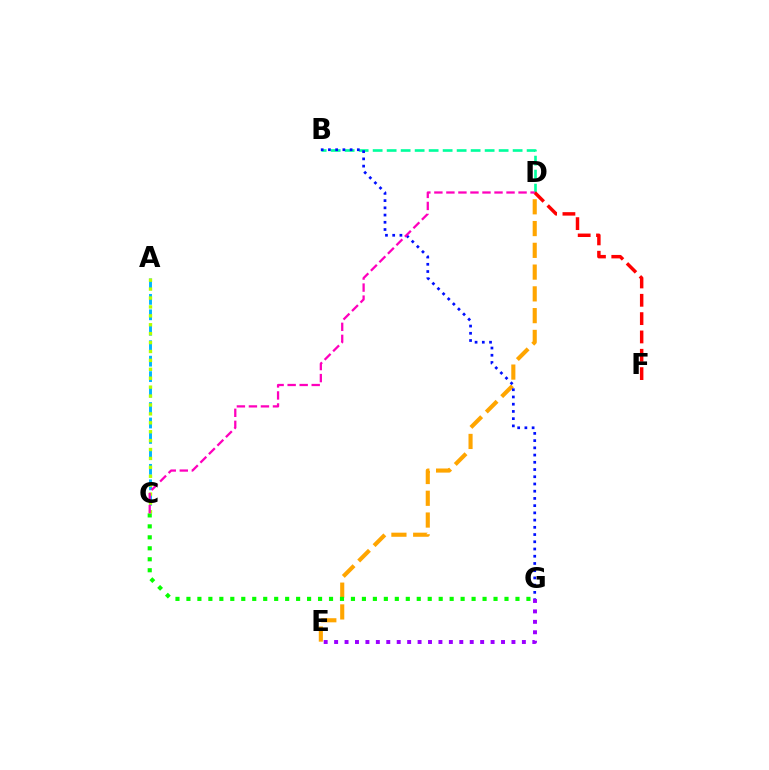{('B', 'D'): [{'color': '#00ff9d', 'line_style': 'dashed', 'thickness': 1.9}], ('D', 'E'): [{'color': '#ffa500', 'line_style': 'dashed', 'thickness': 2.96}], ('C', 'G'): [{'color': '#08ff00', 'line_style': 'dotted', 'thickness': 2.98}], ('A', 'C'): [{'color': '#00b5ff', 'line_style': 'dashed', 'thickness': 2.1}, {'color': '#b3ff00', 'line_style': 'dotted', 'thickness': 2.42}], ('D', 'F'): [{'color': '#ff0000', 'line_style': 'dashed', 'thickness': 2.49}], ('E', 'G'): [{'color': '#9b00ff', 'line_style': 'dotted', 'thickness': 2.83}], ('B', 'G'): [{'color': '#0010ff', 'line_style': 'dotted', 'thickness': 1.96}], ('C', 'D'): [{'color': '#ff00bd', 'line_style': 'dashed', 'thickness': 1.63}]}